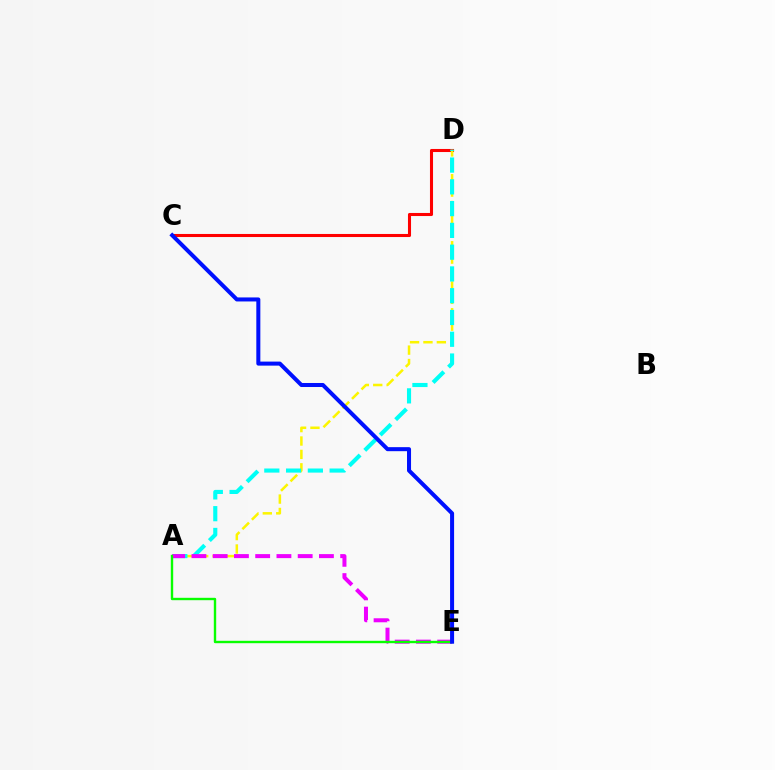{('C', 'D'): [{'color': '#ff0000', 'line_style': 'solid', 'thickness': 2.21}], ('A', 'D'): [{'color': '#fcf500', 'line_style': 'dashed', 'thickness': 1.82}, {'color': '#00fff6', 'line_style': 'dashed', 'thickness': 2.96}], ('A', 'E'): [{'color': '#ee00ff', 'line_style': 'dashed', 'thickness': 2.89}, {'color': '#08ff00', 'line_style': 'solid', 'thickness': 1.72}], ('C', 'E'): [{'color': '#0010ff', 'line_style': 'solid', 'thickness': 2.9}]}